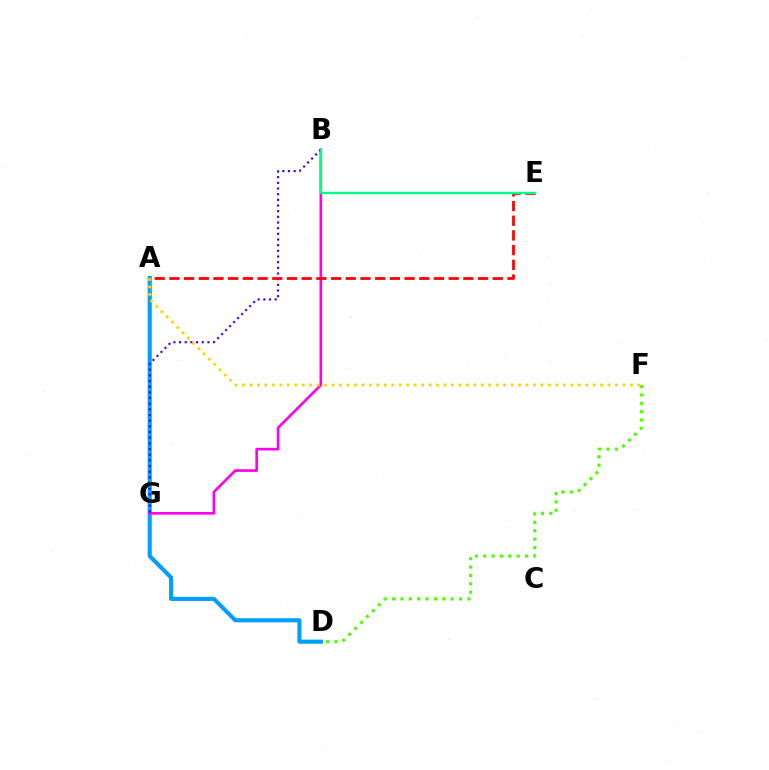{('A', 'D'): [{'color': '#009eff', 'line_style': 'solid', 'thickness': 2.96}], ('B', 'G'): [{'color': '#ff00ed', 'line_style': 'solid', 'thickness': 1.9}, {'color': '#3700ff', 'line_style': 'dotted', 'thickness': 1.54}], ('A', 'E'): [{'color': '#ff0000', 'line_style': 'dashed', 'thickness': 2.0}], ('A', 'F'): [{'color': '#ffd500', 'line_style': 'dotted', 'thickness': 2.03}], ('B', 'E'): [{'color': '#00ff86', 'line_style': 'solid', 'thickness': 1.73}], ('D', 'F'): [{'color': '#4fff00', 'line_style': 'dotted', 'thickness': 2.27}]}